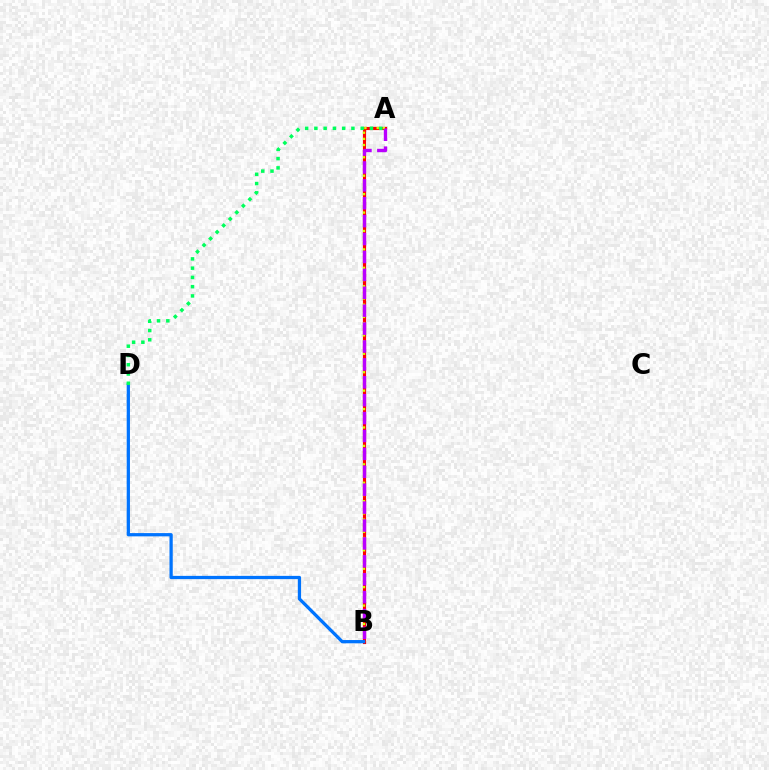{('A', 'B'): [{'color': '#ff0000', 'line_style': 'solid', 'thickness': 2.27}, {'color': '#d1ff00', 'line_style': 'dotted', 'thickness': 1.67}, {'color': '#b900ff', 'line_style': 'dashed', 'thickness': 2.43}], ('B', 'D'): [{'color': '#0074ff', 'line_style': 'solid', 'thickness': 2.35}], ('A', 'D'): [{'color': '#00ff5c', 'line_style': 'dotted', 'thickness': 2.52}]}